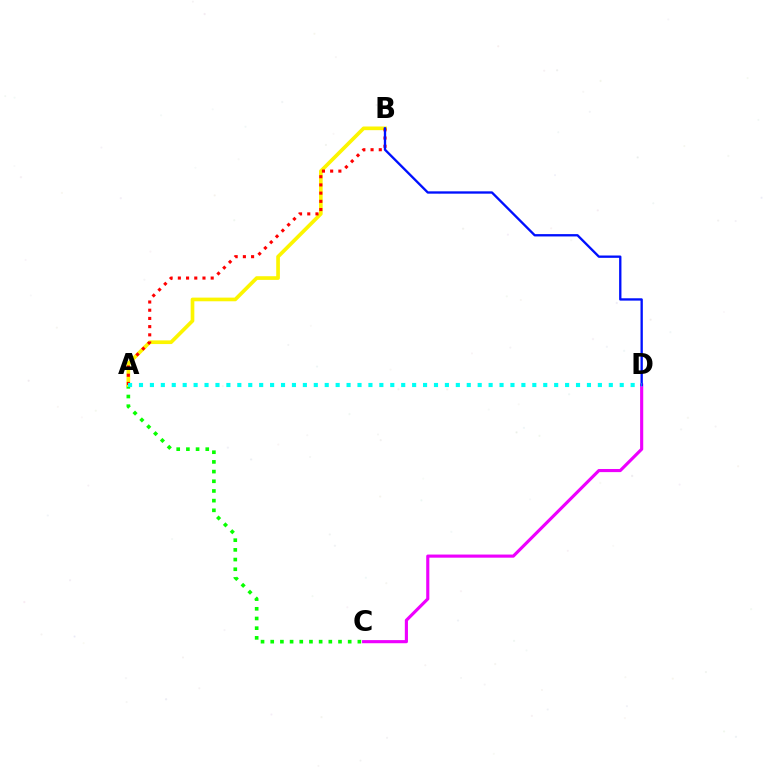{('A', 'C'): [{'color': '#08ff00', 'line_style': 'dotted', 'thickness': 2.63}], ('A', 'B'): [{'color': '#fcf500', 'line_style': 'solid', 'thickness': 2.64}, {'color': '#ff0000', 'line_style': 'dotted', 'thickness': 2.23}], ('C', 'D'): [{'color': '#ee00ff', 'line_style': 'solid', 'thickness': 2.25}], ('B', 'D'): [{'color': '#0010ff', 'line_style': 'solid', 'thickness': 1.68}], ('A', 'D'): [{'color': '#00fff6', 'line_style': 'dotted', 'thickness': 2.97}]}